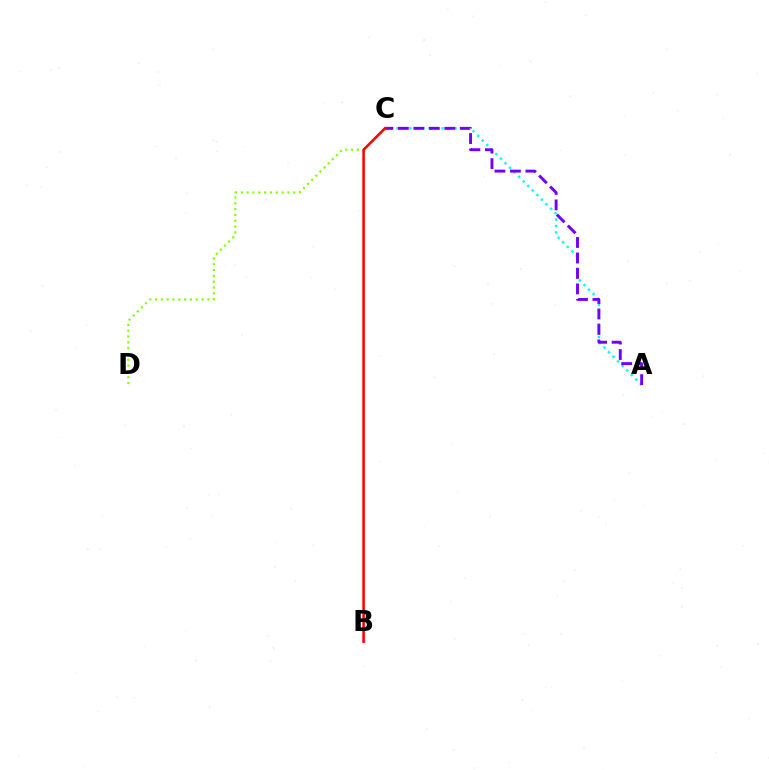{('C', 'D'): [{'color': '#84ff00', 'line_style': 'dotted', 'thickness': 1.58}], ('A', 'C'): [{'color': '#00fff6', 'line_style': 'dotted', 'thickness': 1.75}, {'color': '#7200ff', 'line_style': 'dashed', 'thickness': 2.1}], ('B', 'C'): [{'color': '#ff0000', 'line_style': 'solid', 'thickness': 1.85}]}